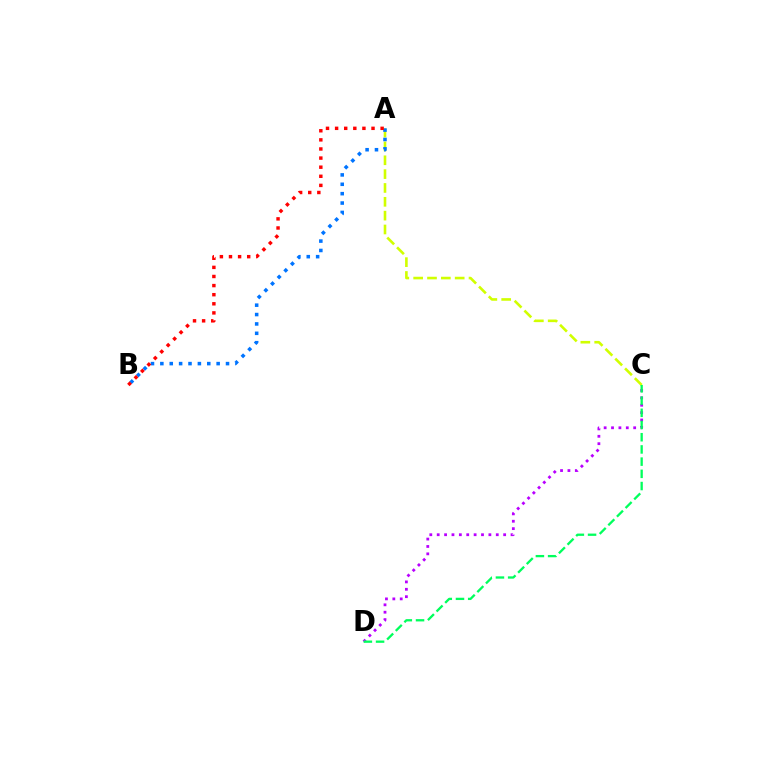{('C', 'D'): [{'color': '#b900ff', 'line_style': 'dotted', 'thickness': 2.01}, {'color': '#00ff5c', 'line_style': 'dashed', 'thickness': 1.66}], ('A', 'C'): [{'color': '#d1ff00', 'line_style': 'dashed', 'thickness': 1.88}], ('A', 'B'): [{'color': '#0074ff', 'line_style': 'dotted', 'thickness': 2.55}, {'color': '#ff0000', 'line_style': 'dotted', 'thickness': 2.47}]}